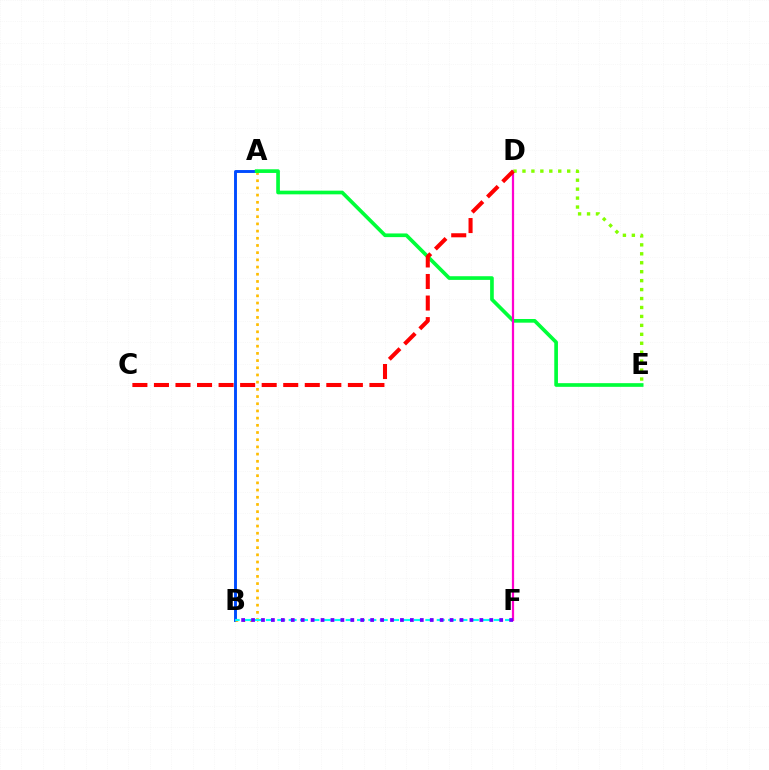{('A', 'B'): [{'color': '#004bff', 'line_style': 'solid', 'thickness': 2.09}, {'color': '#ffbd00', 'line_style': 'dotted', 'thickness': 1.95}], ('B', 'F'): [{'color': '#00fff6', 'line_style': 'dashed', 'thickness': 1.55}, {'color': '#7200ff', 'line_style': 'dotted', 'thickness': 2.7}], ('A', 'E'): [{'color': '#00ff39', 'line_style': 'solid', 'thickness': 2.64}], ('D', 'F'): [{'color': '#ff00cf', 'line_style': 'solid', 'thickness': 1.61}], ('D', 'E'): [{'color': '#84ff00', 'line_style': 'dotted', 'thickness': 2.43}], ('C', 'D'): [{'color': '#ff0000', 'line_style': 'dashed', 'thickness': 2.93}]}